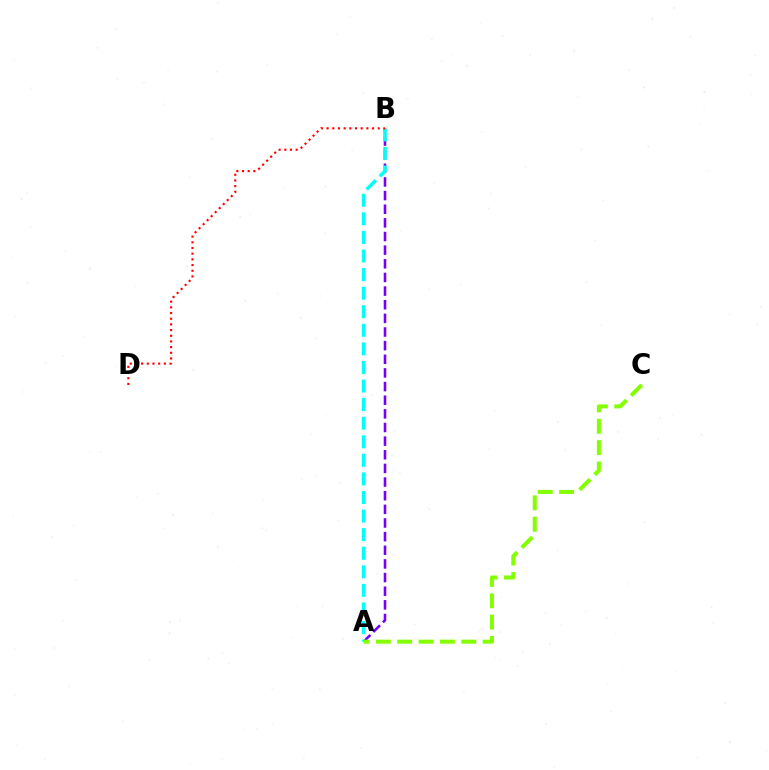{('A', 'B'): [{'color': '#7200ff', 'line_style': 'dashed', 'thickness': 1.85}, {'color': '#00fff6', 'line_style': 'dashed', 'thickness': 2.52}], ('A', 'C'): [{'color': '#84ff00', 'line_style': 'dashed', 'thickness': 2.9}], ('B', 'D'): [{'color': '#ff0000', 'line_style': 'dotted', 'thickness': 1.54}]}